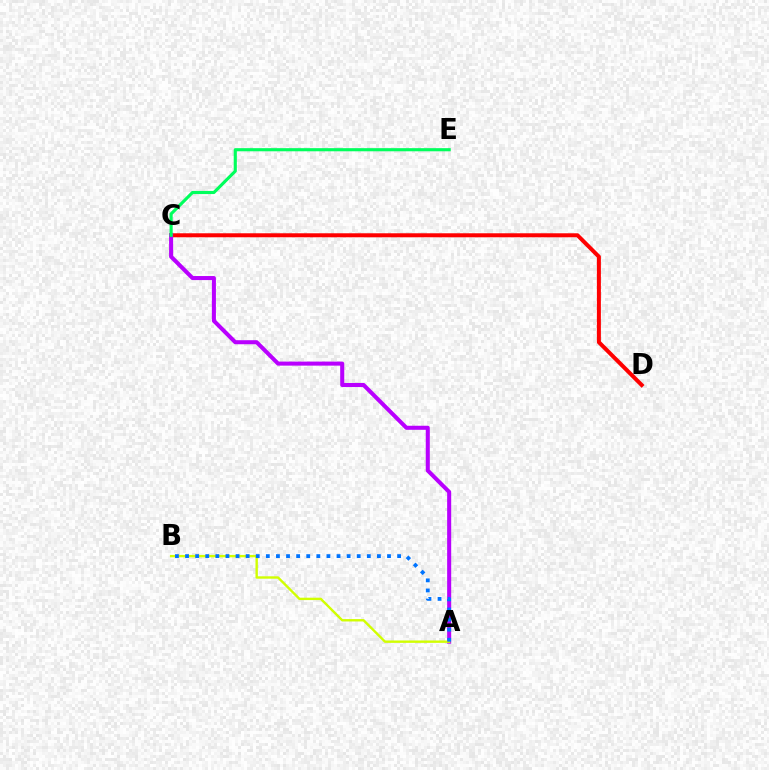{('C', 'D'): [{'color': '#ff0000', 'line_style': 'solid', 'thickness': 2.88}], ('A', 'C'): [{'color': '#b900ff', 'line_style': 'solid', 'thickness': 2.91}], ('C', 'E'): [{'color': '#00ff5c', 'line_style': 'solid', 'thickness': 2.25}], ('A', 'B'): [{'color': '#d1ff00', 'line_style': 'solid', 'thickness': 1.72}, {'color': '#0074ff', 'line_style': 'dotted', 'thickness': 2.74}]}